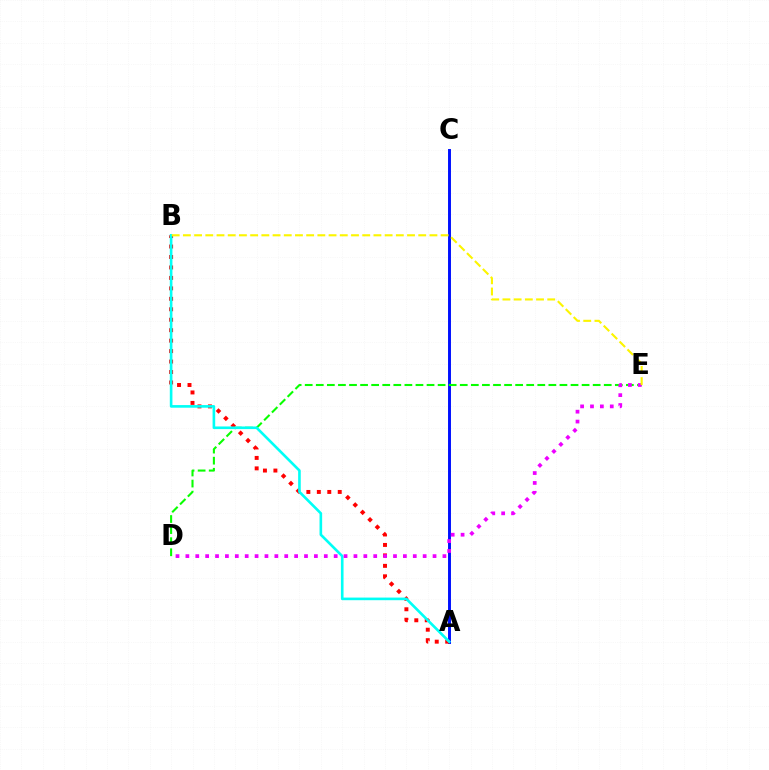{('A', 'C'): [{'color': '#0010ff', 'line_style': 'solid', 'thickness': 2.12}], ('A', 'B'): [{'color': '#ff0000', 'line_style': 'dotted', 'thickness': 2.84}, {'color': '#00fff6', 'line_style': 'solid', 'thickness': 1.89}], ('D', 'E'): [{'color': '#08ff00', 'line_style': 'dashed', 'thickness': 1.5}, {'color': '#ee00ff', 'line_style': 'dotted', 'thickness': 2.69}], ('B', 'E'): [{'color': '#fcf500', 'line_style': 'dashed', 'thickness': 1.52}]}